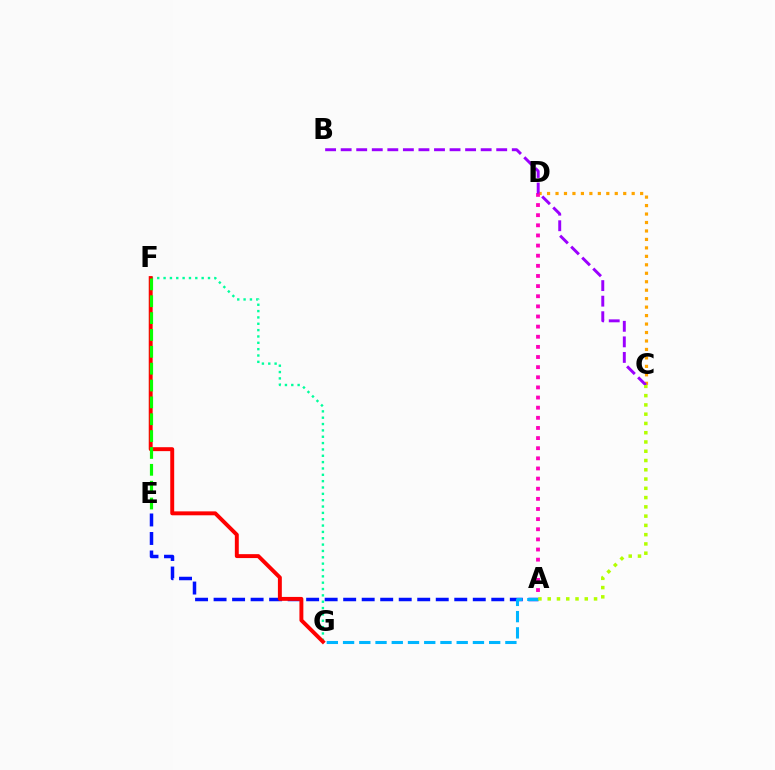{('F', 'G'): [{'color': '#00ff9d', 'line_style': 'dotted', 'thickness': 1.72}, {'color': '#ff0000', 'line_style': 'solid', 'thickness': 2.83}], ('A', 'E'): [{'color': '#0010ff', 'line_style': 'dashed', 'thickness': 2.52}], ('E', 'F'): [{'color': '#08ff00', 'line_style': 'dashed', 'thickness': 2.29}], ('C', 'D'): [{'color': '#ffa500', 'line_style': 'dotted', 'thickness': 2.3}], ('A', 'D'): [{'color': '#ff00bd', 'line_style': 'dotted', 'thickness': 2.75}], ('B', 'C'): [{'color': '#9b00ff', 'line_style': 'dashed', 'thickness': 2.11}], ('A', 'G'): [{'color': '#00b5ff', 'line_style': 'dashed', 'thickness': 2.21}], ('A', 'C'): [{'color': '#b3ff00', 'line_style': 'dotted', 'thickness': 2.52}]}